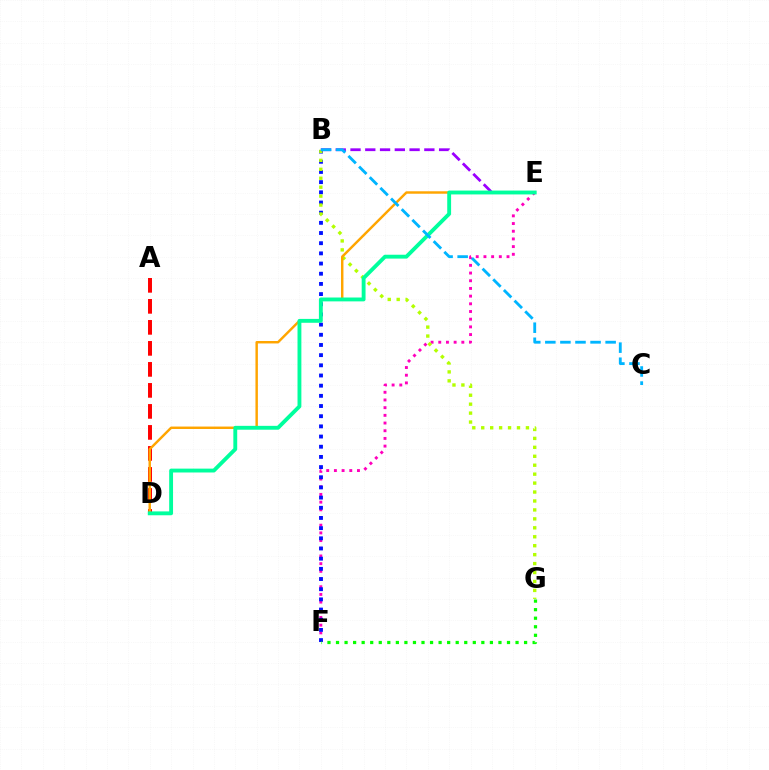{('E', 'F'): [{'color': '#ff00bd', 'line_style': 'dotted', 'thickness': 2.09}], ('B', 'F'): [{'color': '#0010ff', 'line_style': 'dotted', 'thickness': 2.76}], ('A', 'D'): [{'color': '#ff0000', 'line_style': 'dashed', 'thickness': 2.85}], ('F', 'G'): [{'color': '#08ff00', 'line_style': 'dotted', 'thickness': 2.32}], ('B', 'G'): [{'color': '#b3ff00', 'line_style': 'dotted', 'thickness': 2.43}], ('D', 'E'): [{'color': '#ffa500', 'line_style': 'solid', 'thickness': 1.76}, {'color': '#00ff9d', 'line_style': 'solid', 'thickness': 2.78}], ('B', 'E'): [{'color': '#9b00ff', 'line_style': 'dashed', 'thickness': 2.01}], ('B', 'C'): [{'color': '#00b5ff', 'line_style': 'dashed', 'thickness': 2.05}]}